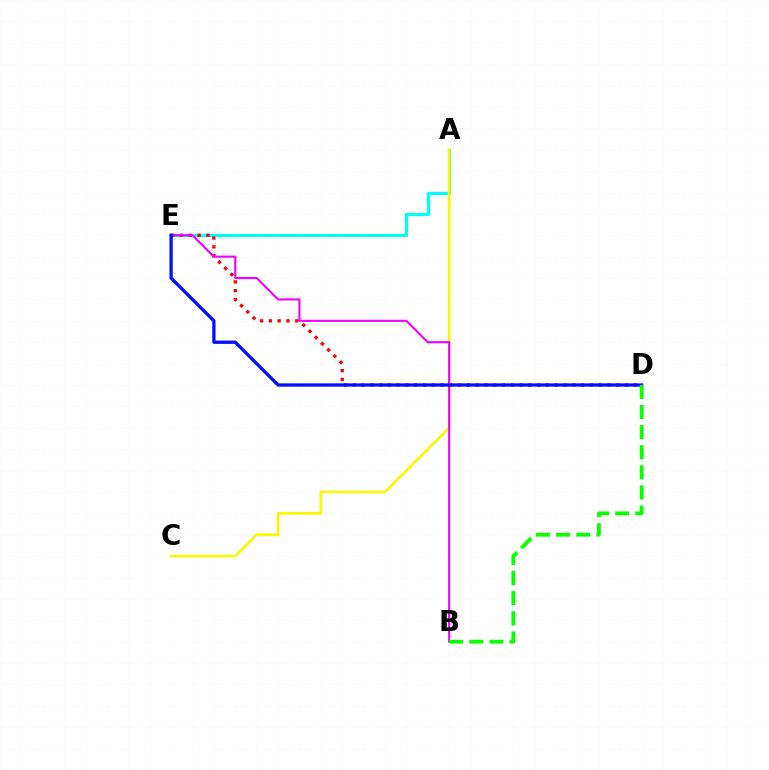{('A', 'E'): [{'color': '#00fff6', 'line_style': 'solid', 'thickness': 2.28}], ('A', 'C'): [{'color': '#fcf500', 'line_style': 'solid', 'thickness': 1.89}], ('D', 'E'): [{'color': '#ff0000', 'line_style': 'dotted', 'thickness': 2.39}, {'color': '#0010ff', 'line_style': 'solid', 'thickness': 2.37}], ('B', 'E'): [{'color': '#ee00ff', 'line_style': 'solid', 'thickness': 1.52}], ('B', 'D'): [{'color': '#08ff00', 'line_style': 'dashed', 'thickness': 2.73}]}